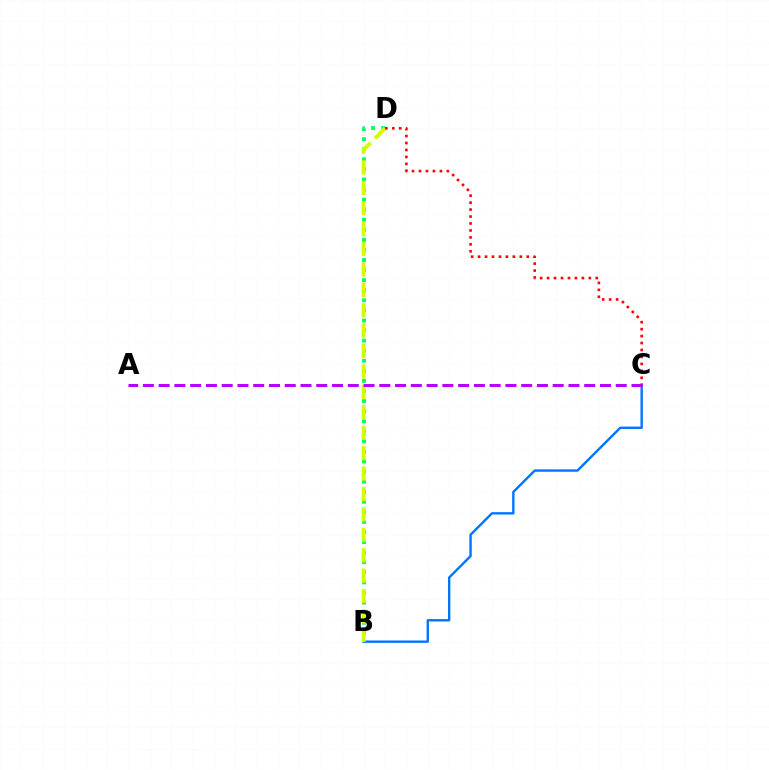{('B', 'C'): [{'color': '#0074ff', 'line_style': 'solid', 'thickness': 1.71}], ('B', 'D'): [{'color': '#00ff5c', 'line_style': 'dotted', 'thickness': 2.74}, {'color': '#d1ff00', 'line_style': 'dashed', 'thickness': 2.77}], ('C', 'D'): [{'color': '#ff0000', 'line_style': 'dotted', 'thickness': 1.89}], ('A', 'C'): [{'color': '#b900ff', 'line_style': 'dashed', 'thickness': 2.14}]}